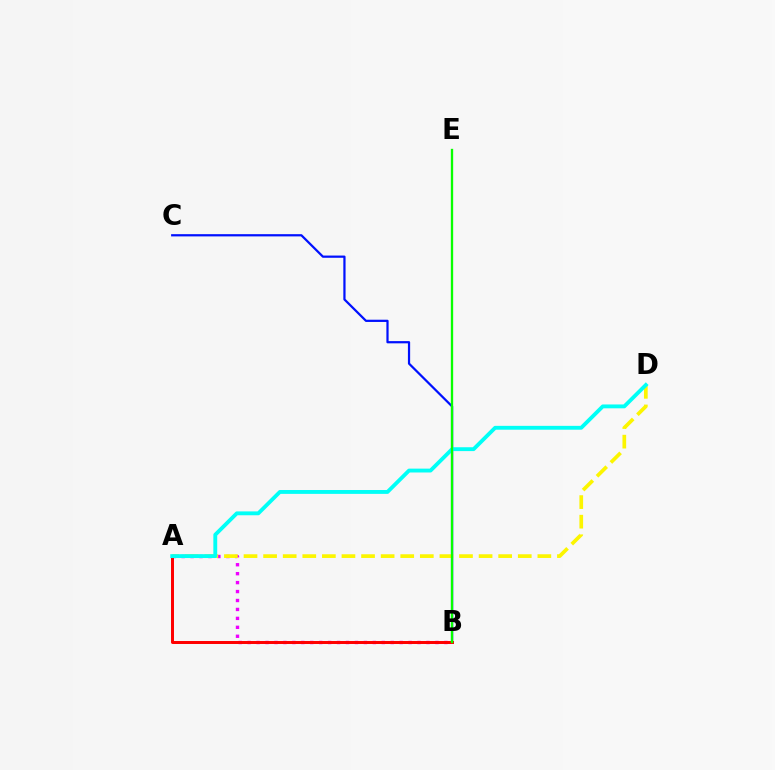{('B', 'C'): [{'color': '#0010ff', 'line_style': 'solid', 'thickness': 1.61}], ('A', 'B'): [{'color': '#ee00ff', 'line_style': 'dotted', 'thickness': 2.43}, {'color': '#ff0000', 'line_style': 'solid', 'thickness': 2.14}], ('A', 'D'): [{'color': '#fcf500', 'line_style': 'dashed', 'thickness': 2.66}, {'color': '#00fff6', 'line_style': 'solid', 'thickness': 2.78}], ('B', 'E'): [{'color': '#08ff00', 'line_style': 'solid', 'thickness': 1.68}]}